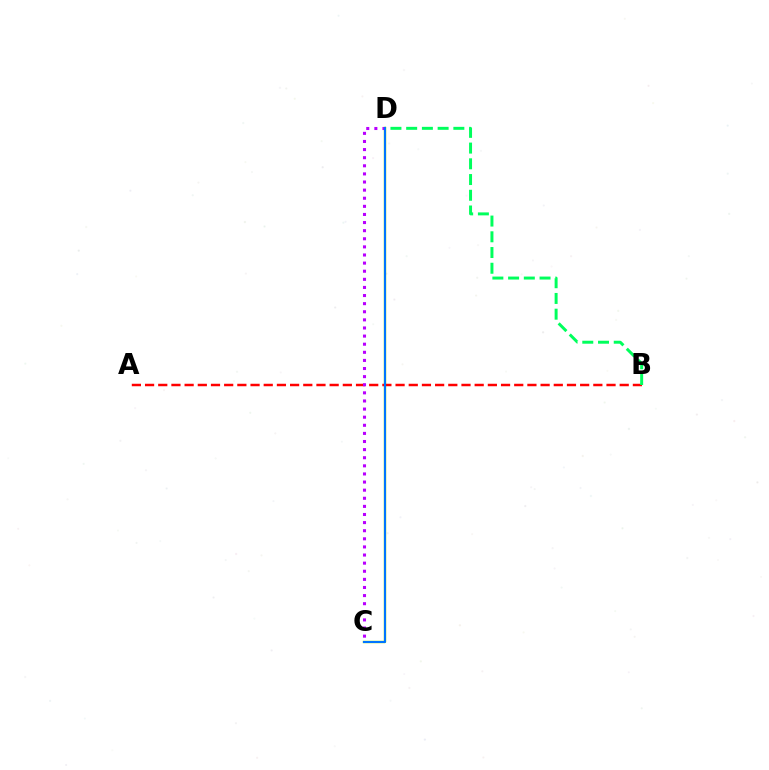{('C', 'D'): [{'color': '#d1ff00', 'line_style': 'solid', 'thickness': 1.74}, {'color': '#b900ff', 'line_style': 'dotted', 'thickness': 2.2}, {'color': '#0074ff', 'line_style': 'solid', 'thickness': 1.54}], ('A', 'B'): [{'color': '#ff0000', 'line_style': 'dashed', 'thickness': 1.79}], ('B', 'D'): [{'color': '#00ff5c', 'line_style': 'dashed', 'thickness': 2.14}]}